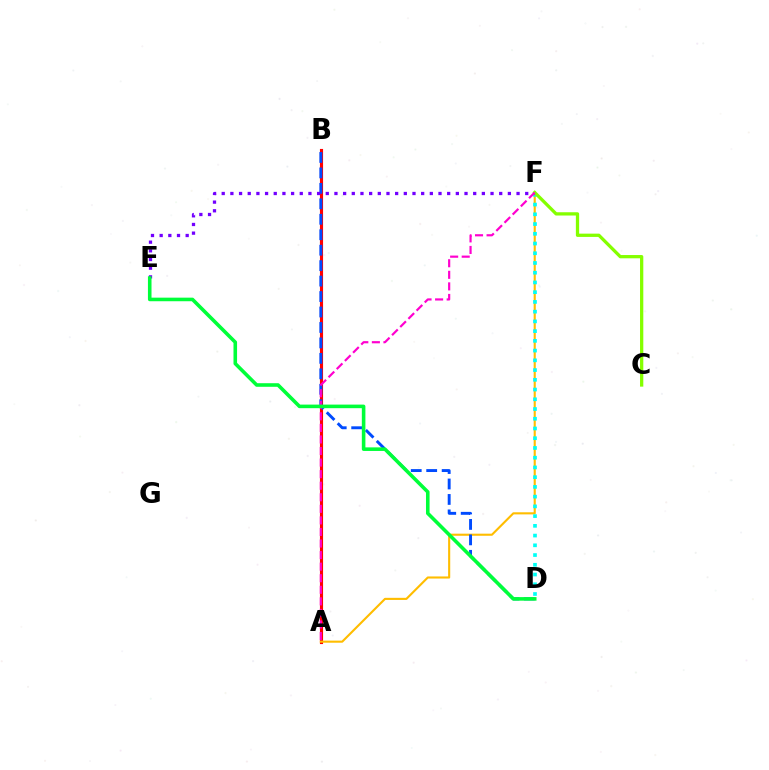{('A', 'B'): [{'color': '#ff0000', 'line_style': 'solid', 'thickness': 2.25}], ('A', 'F'): [{'color': '#ffbd00', 'line_style': 'solid', 'thickness': 1.52}, {'color': '#ff00cf', 'line_style': 'dashed', 'thickness': 1.57}], ('B', 'D'): [{'color': '#004bff', 'line_style': 'dashed', 'thickness': 2.1}], ('D', 'F'): [{'color': '#00fff6', 'line_style': 'dotted', 'thickness': 2.65}], ('E', 'F'): [{'color': '#7200ff', 'line_style': 'dotted', 'thickness': 2.36}], ('C', 'F'): [{'color': '#84ff00', 'line_style': 'solid', 'thickness': 2.36}], ('D', 'E'): [{'color': '#00ff39', 'line_style': 'solid', 'thickness': 2.58}]}